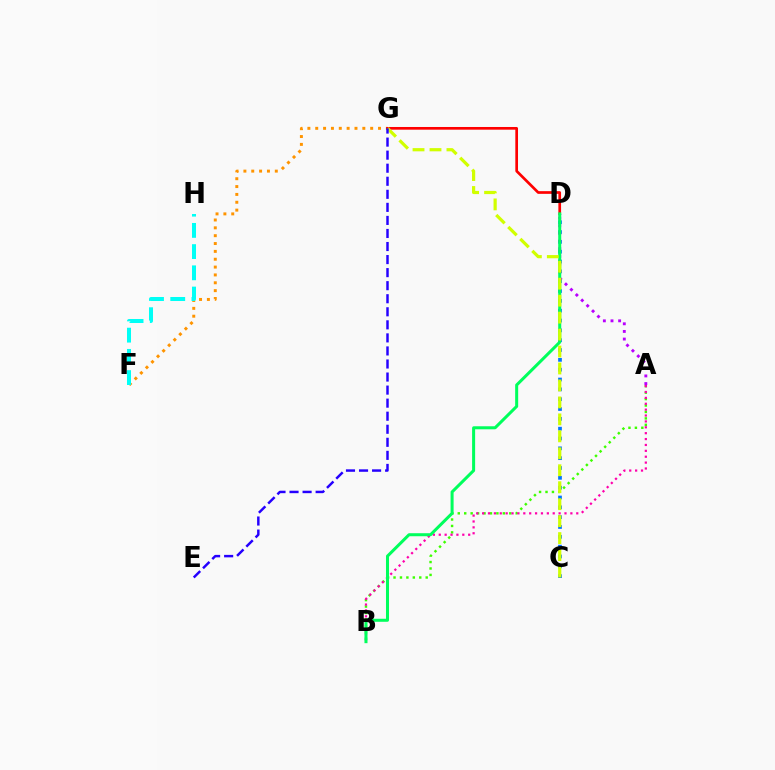{('F', 'G'): [{'color': '#ff9400', 'line_style': 'dotted', 'thickness': 2.13}], ('A', 'B'): [{'color': '#3dff00', 'line_style': 'dotted', 'thickness': 1.75}, {'color': '#ff00ac', 'line_style': 'dotted', 'thickness': 1.6}], ('D', 'G'): [{'color': '#ff0000', 'line_style': 'solid', 'thickness': 1.94}], ('C', 'D'): [{'color': '#0074ff', 'line_style': 'dotted', 'thickness': 2.67}], ('A', 'D'): [{'color': '#b900ff', 'line_style': 'dotted', 'thickness': 2.07}], ('B', 'D'): [{'color': '#00ff5c', 'line_style': 'solid', 'thickness': 2.18}], ('C', 'G'): [{'color': '#d1ff00', 'line_style': 'dashed', 'thickness': 2.3}], ('F', 'H'): [{'color': '#00fff6', 'line_style': 'dashed', 'thickness': 2.88}], ('E', 'G'): [{'color': '#2500ff', 'line_style': 'dashed', 'thickness': 1.77}]}